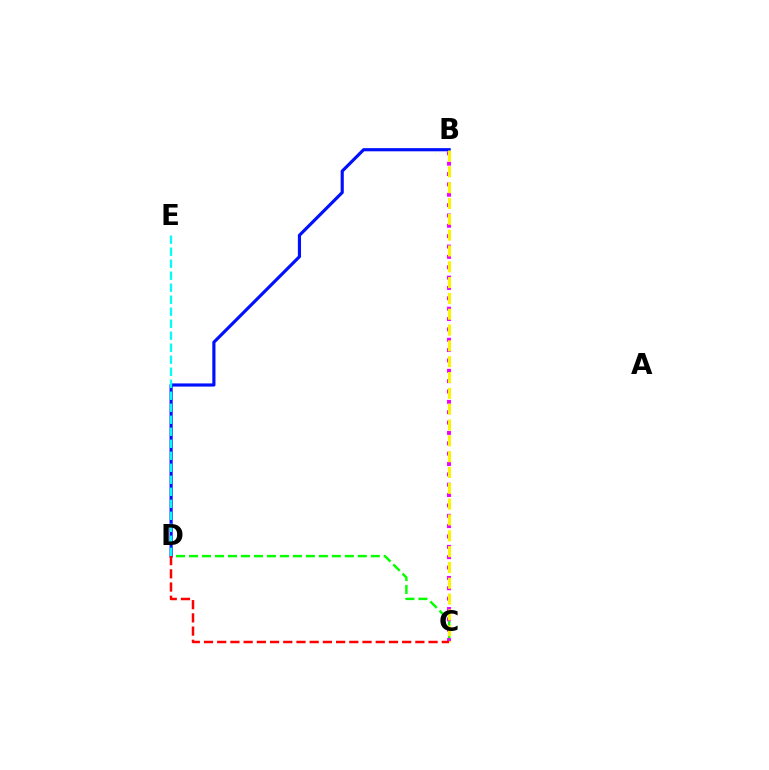{('C', 'D'): [{'color': '#08ff00', 'line_style': 'dashed', 'thickness': 1.76}, {'color': '#ff0000', 'line_style': 'dashed', 'thickness': 1.79}], ('B', 'D'): [{'color': '#0010ff', 'line_style': 'solid', 'thickness': 2.27}], ('D', 'E'): [{'color': '#00fff6', 'line_style': 'dashed', 'thickness': 1.63}], ('B', 'C'): [{'color': '#ee00ff', 'line_style': 'dotted', 'thickness': 2.81}, {'color': '#fcf500', 'line_style': 'dashed', 'thickness': 2.15}]}